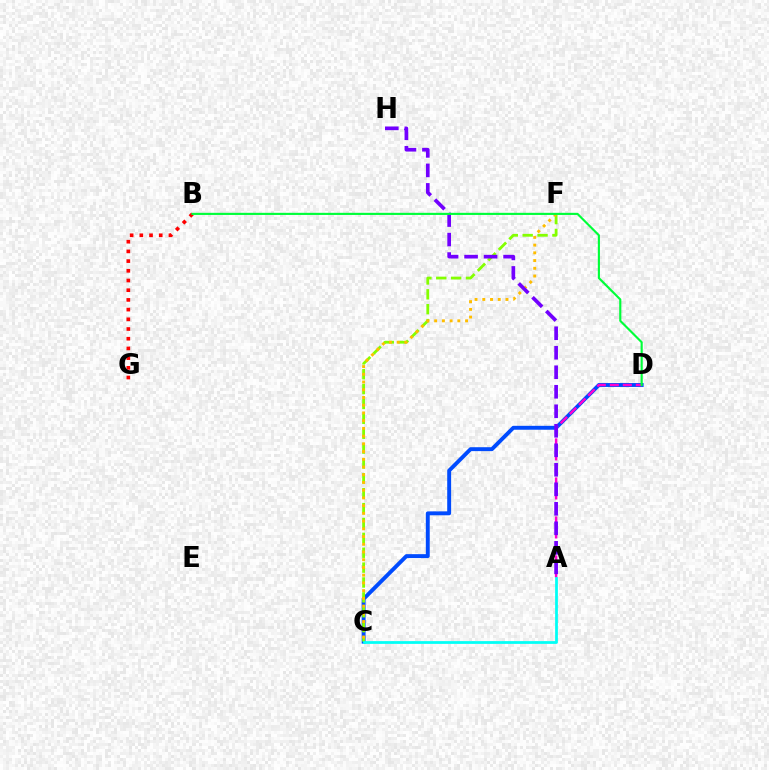{('C', 'D'): [{'color': '#004bff', 'line_style': 'solid', 'thickness': 2.81}], ('C', 'F'): [{'color': '#84ff00', 'line_style': 'dashed', 'thickness': 2.02}, {'color': '#ffbd00', 'line_style': 'dotted', 'thickness': 2.1}], ('A', 'D'): [{'color': '#ff00cf', 'line_style': 'dashed', 'thickness': 1.77}], ('B', 'G'): [{'color': '#ff0000', 'line_style': 'dotted', 'thickness': 2.64}], ('A', 'C'): [{'color': '#00fff6', 'line_style': 'solid', 'thickness': 1.98}], ('A', 'H'): [{'color': '#7200ff', 'line_style': 'dashed', 'thickness': 2.65}], ('B', 'D'): [{'color': '#00ff39', 'line_style': 'solid', 'thickness': 1.54}]}